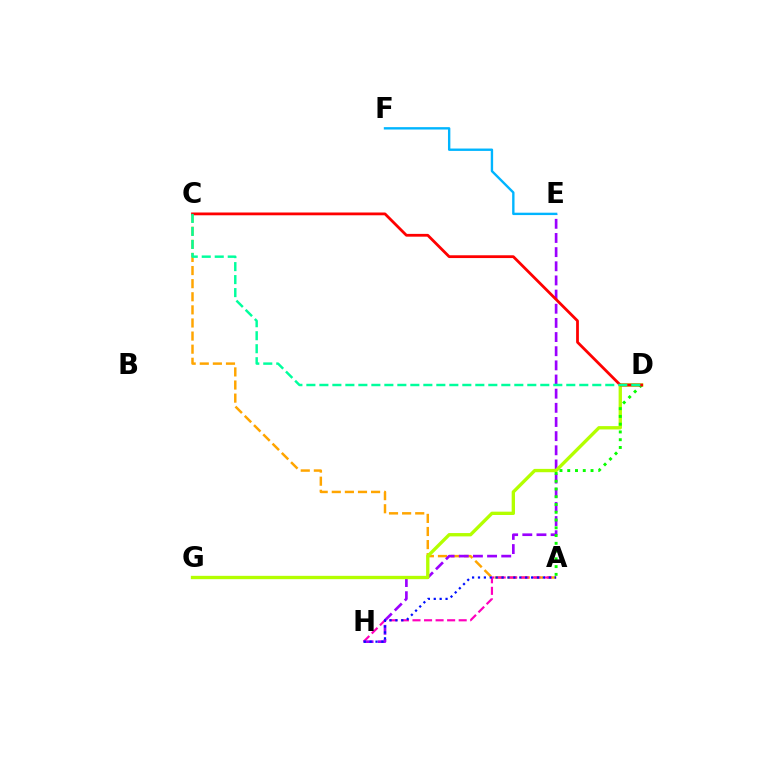{('A', 'C'): [{'color': '#ffa500', 'line_style': 'dashed', 'thickness': 1.78}], ('A', 'H'): [{'color': '#ff00bd', 'line_style': 'dashed', 'thickness': 1.57}, {'color': '#0010ff', 'line_style': 'dotted', 'thickness': 1.6}], ('E', 'H'): [{'color': '#9b00ff', 'line_style': 'dashed', 'thickness': 1.92}], ('D', 'G'): [{'color': '#b3ff00', 'line_style': 'solid', 'thickness': 2.4}], ('E', 'F'): [{'color': '#00b5ff', 'line_style': 'solid', 'thickness': 1.71}], ('A', 'D'): [{'color': '#08ff00', 'line_style': 'dotted', 'thickness': 2.11}], ('C', 'D'): [{'color': '#ff0000', 'line_style': 'solid', 'thickness': 2.01}, {'color': '#00ff9d', 'line_style': 'dashed', 'thickness': 1.77}]}